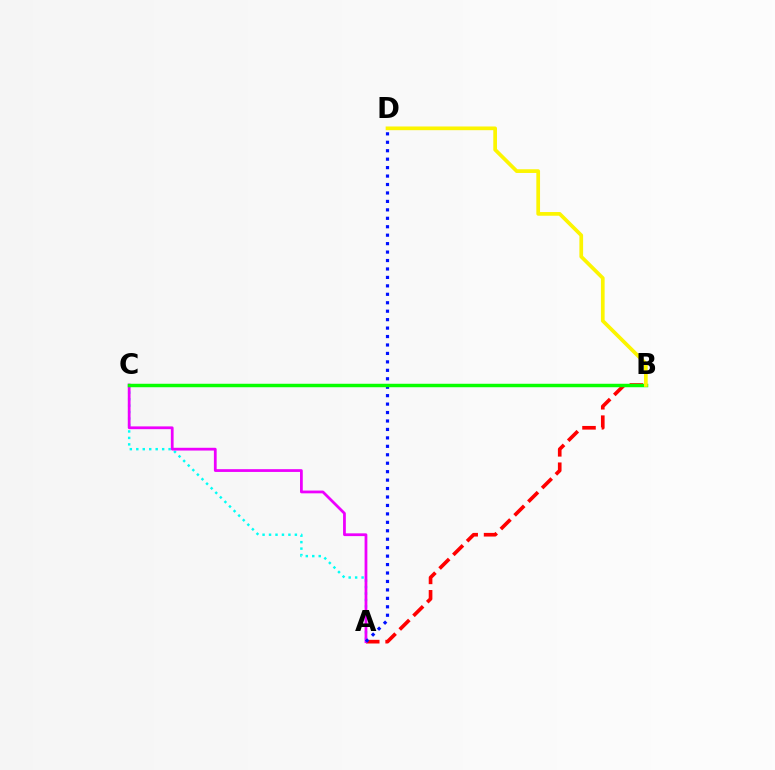{('A', 'C'): [{'color': '#00fff6', 'line_style': 'dotted', 'thickness': 1.76}, {'color': '#ee00ff', 'line_style': 'solid', 'thickness': 1.99}], ('A', 'B'): [{'color': '#ff0000', 'line_style': 'dashed', 'thickness': 2.63}], ('A', 'D'): [{'color': '#0010ff', 'line_style': 'dotted', 'thickness': 2.29}], ('B', 'C'): [{'color': '#08ff00', 'line_style': 'solid', 'thickness': 2.5}], ('B', 'D'): [{'color': '#fcf500', 'line_style': 'solid', 'thickness': 2.67}]}